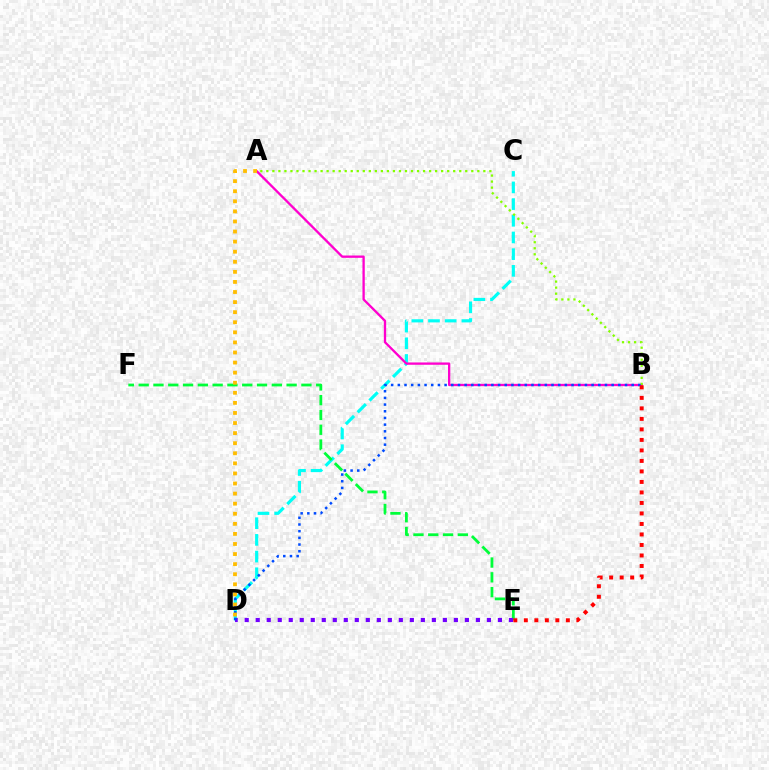{('C', 'D'): [{'color': '#00fff6', 'line_style': 'dashed', 'thickness': 2.27}], ('E', 'F'): [{'color': '#00ff39', 'line_style': 'dashed', 'thickness': 2.01}], ('A', 'B'): [{'color': '#ff00cf', 'line_style': 'solid', 'thickness': 1.67}, {'color': '#84ff00', 'line_style': 'dotted', 'thickness': 1.64}], ('D', 'E'): [{'color': '#7200ff', 'line_style': 'dotted', 'thickness': 2.99}], ('B', 'D'): [{'color': '#004bff', 'line_style': 'dotted', 'thickness': 1.82}], ('A', 'D'): [{'color': '#ffbd00', 'line_style': 'dotted', 'thickness': 2.74}], ('B', 'E'): [{'color': '#ff0000', 'line_style': 'dotted', 'thickness': 2.85}]}